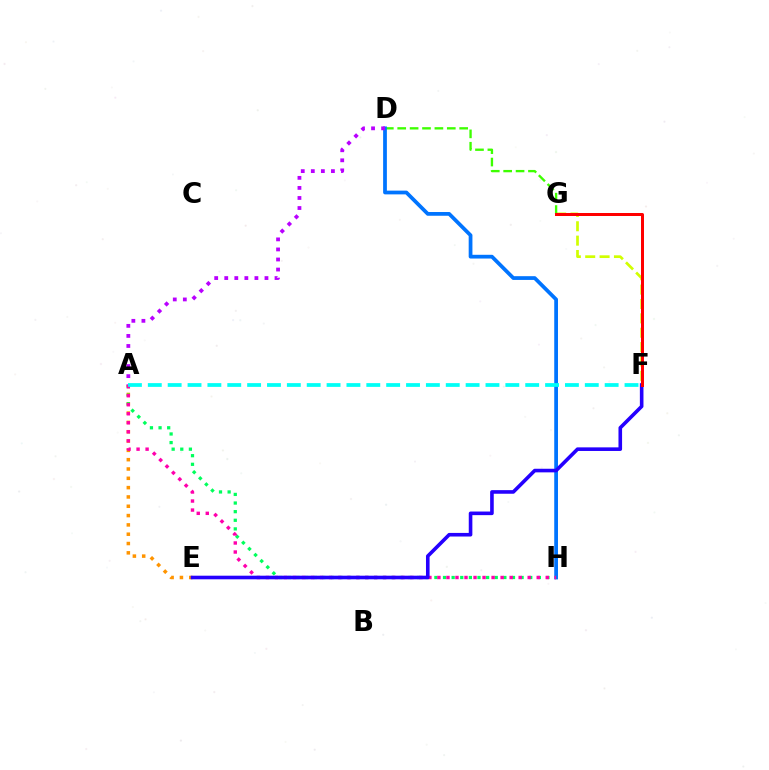{('F', 'G'): [{'color': '#d1ff00', 'line_style': 'dashed', 'thickness': 1.95}, {'color': '#ff0000', 'line_style': 'solid', 'thickness': 2.15}], ('D', 'G'): [{'color': '#3dff00', 'line_style': 'dashed', 'thickness': 1.68}], ('A', 'E'): [{'color': '#ff9400', 'line_style': 'dotted', 'thickness': 2.53}], ('D', 'H'): [{'color': '#0074ff', 'line_style': 'solid', 'thickness': 2.7}], ('A', 'H'): [{'color': '#00ff5c', 'line_style': 'dotted', 'thickness': 2.34}, {'color': '#ff00ac', 'line_style': 'dotted', 'thickness': 2.45}], ('A', 'D'): [{'color': '#b900ff', 'line_style': 'dotted', 'thickness': 2.73}], ('E', 'F'): [{'color': '#2500ff', 'line_style': 'solid', 'thickness': 2.6}], ('A', 'F'): [{'color': '#00fff6', 'line_style': 'dashed', 'thickness': 2.7}]}